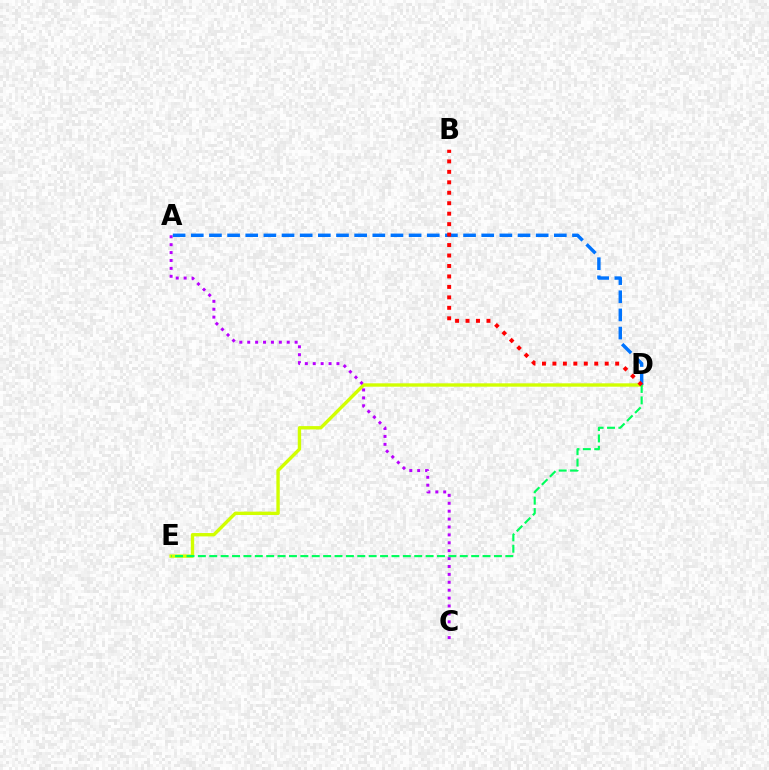{('D', 'E'): [{'color': '#d1ff00', 'line_style': 'solid', 'thickness': 2.43}, {'color': '#00ff5c', 'line_style': 'dashed', 'thickness': 1.55}], ('A', 'C'): [{'color': '#b900ff', 'line_style': 'dotted', 'thickness': 2.15}], ('A', 'D'): [{'color': '#0074ff', 'line_style': 'dashed', 'thickness': 2.47}], ('B', 'D'): [{'color': '#ff0000', 'line_style': 'dotted', 'thickness': 2.84}]}